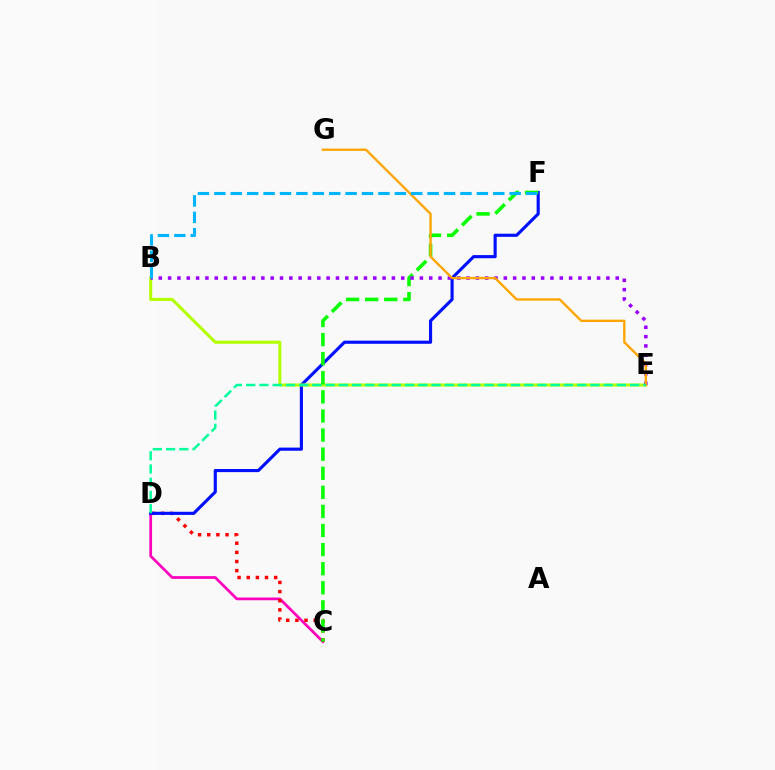{('C', 'D'): [{'color': '#ff00bd', 'line_style': 'solid', 'thickness': 1.96}, {'color': '#ff0000', 'line_style': 'dotted', 'thickness': 2.48}], ('D', 'F'): [{'color': '#0010ff', 'line_style': 'solid', 'thickness': 2.25}], ('B', 'E'): [{'color': '#b3ff00', 'line_style': 'solid', 'thickness': 2.2}, {'color': '#9b00ff', 'line_style': 'dotted', 'thickness': 2.53}], ('C', 'F'): [{'color': '#08ff00', 'line_style': 'dashed', 'thickness': 2.59}], ('E', 'G'): [{'color': '#ffa500', 'line_style': 'solid', 'thickness': 1.7}], ('B', 'F'): [{'color': '#00b5ff', 'line_style': 'dashed', 'thickness': 2.23}], ('D', 'E'): [{'color': '#00ff9d', 'line_style': 'dashed', 'thickness': 1.8}]}